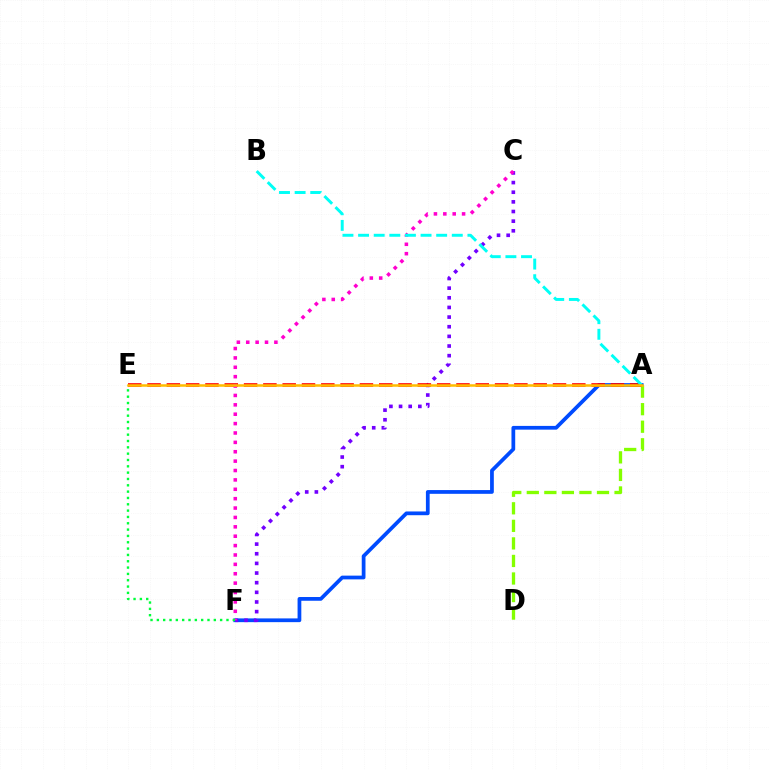{('A', 'F'): [{'color': '#004bff', 'line_style': 'solid', 'thickness': 2.7}], ('C', 'F'): [{'color': '#7200ff', 'line_style': 'dotted', 'thickness': 2.62}, {'color': '#ff00cf', 'line_style': 'dotted', 'thickness': 2.55}], ('A', 'D'): [{'color': '#84ff00', 'line_style': 'dashed', 'thickness': 2.38}], ('A', 'E'): [{'color': '#ff0000', 'line_style': 'dashed', 'thickness': 2.62}, {'color': '#ffbd00', 'line_style': 'solid', 'thickness': 1.81}], ('E', 'F'): [{'color': '#00ff39', 'line_style': 'dotted', 'thickness': 1.72}], ('A', 'B'): [{'color': '#00fff6', 'line_style': 'dashed', 'thickness': 2.12}]}